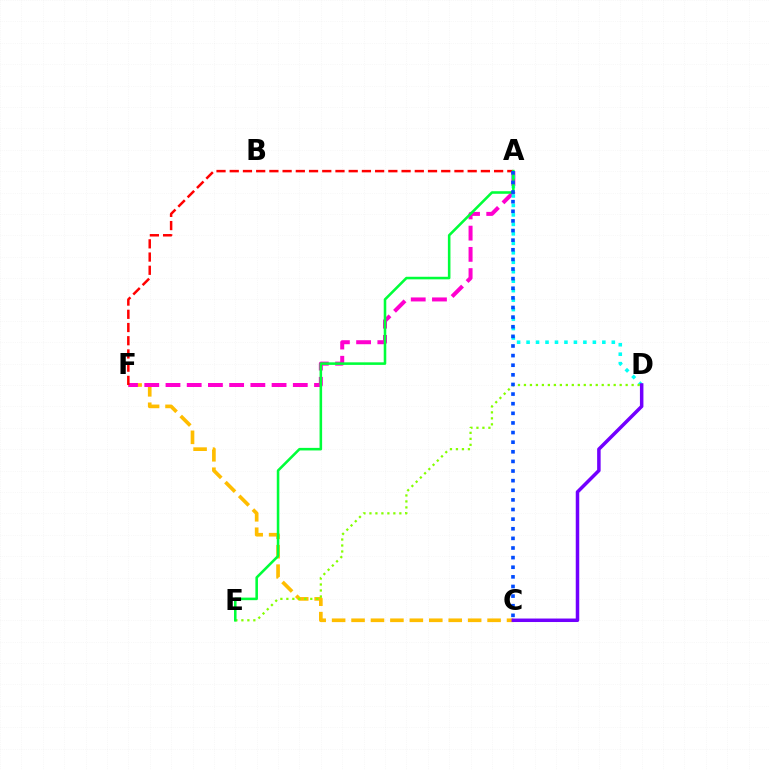{('C', 'F'): [{'color': '#ffbd00', 'line_style': 'dashed', 'thickness': 2.64}], ('A', 'F'): [{'color': '#ff00cf', 'line_style': 'dashed', 'thickness': 2.88}, {'color': '#ff0000', 'line_style': 'dashed', 'thickness': 1.8}], ('A', 'D'): [{'color': '#00fff6', 'line_style': 'dotted', 'thickness': 2.57}], ('D', 'E'): [{'color': '#84ff00', 'line_style': 'dotted', 'thickness': 1.63}], ('C', 'D'): [{'color': '#7200ff', 'line_style': 'solid', 'thickness': 2.52}], ('A', 'E'): [{'color': '#00ff39', 'line_style': 'solid', 'thickness': 1.85}], ('A', 'C'): [{'color': '#004bff', 'line_style': 'dotted', 'thickness': 2.61}]}